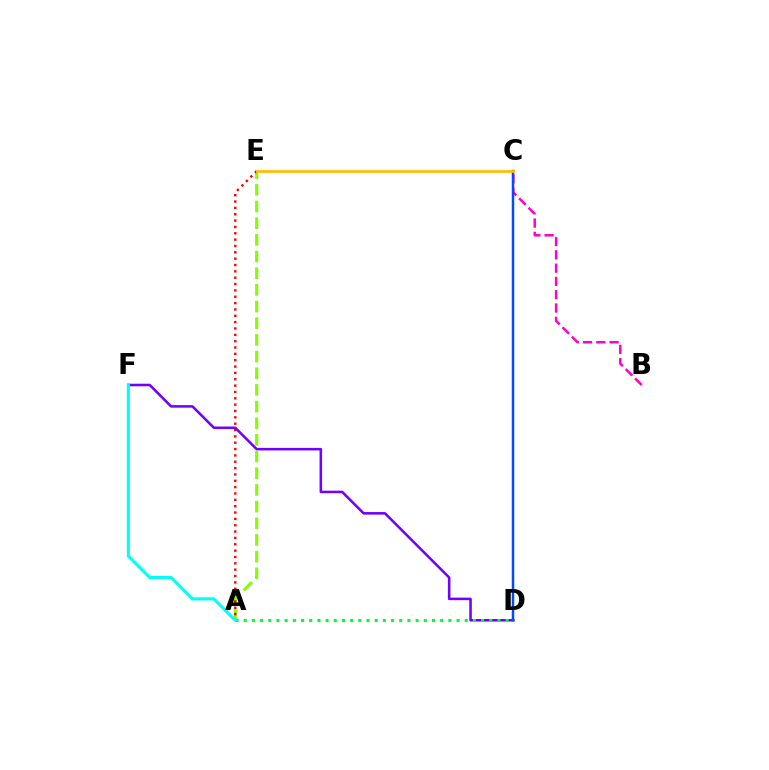{('D', 'F'): [{'color': '#7200ff', 'line_style': 'solid', 'thickness': 1.84}], ('A', 'E'): [{'color': '#84ff00', 'line_style': 'dashed', 'thickness': 2.26}, {'color': '#ff0000', 'line_style': 'dotted', 'thickness': 1.72}], ('A', 'D'): [{'color': '#00ff39', 'line_style': 'dotted', 'thickness': 2.22}], ('B', 'C'): [{'color': '#ff00cf', 'line_style': 'dashed', 'thickness': 1.81}], ('C', 'D'): [{'color': '#004bff', 'line_style': 'solid', 'thickness': 1.79}], ('A', 'F'): [{'color': '#00fff6', 'line_style': 'solid', 'thickness': 2.24}], ('C', 'E'): [{'color': '#ffbd00', 'line_style': 'solid', 'thickness': 1.94}]}